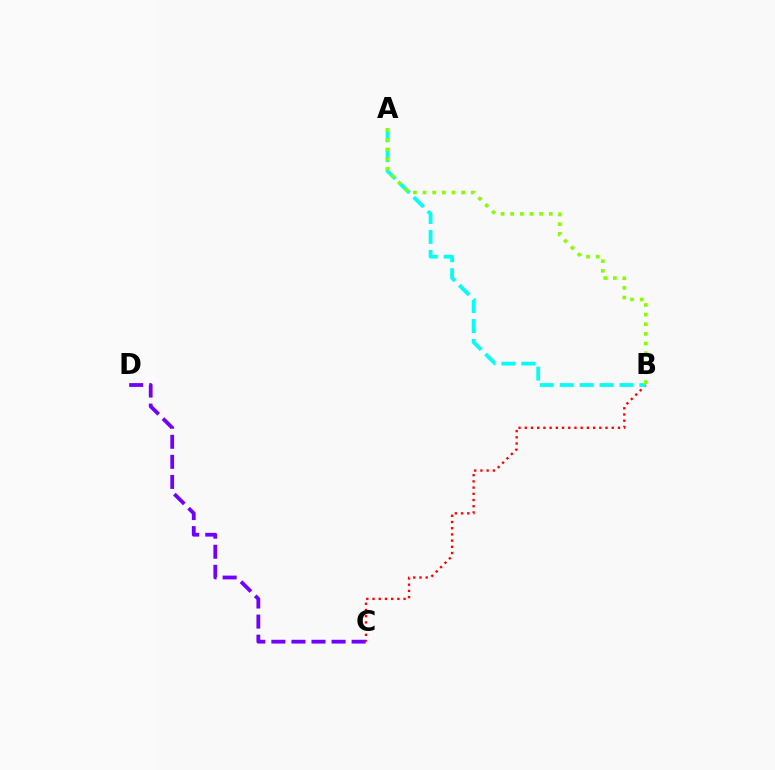{('B', 'C'): [{'color': '#ff0000', 'line_style': 'dotted', 'thickness': 1.69}], ('A', 'B'): [{'color': '#00fff6', 'line_style': 'dashed', 'thickness': 2.71}, {'color': '#84ff00', 'line_style': 'dotted', 'thickness': 2.62}], ('C', 'D'): [{'color': '#7200ff', 'line_style': 'dashed', 'thickness': 2.73}]}